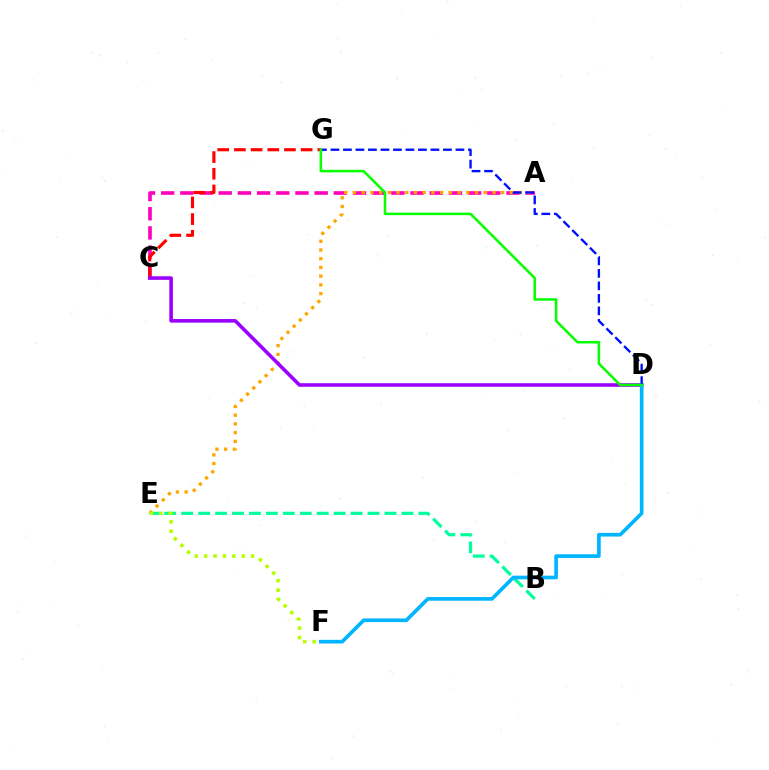{('B', 'E'): [{'color': '#00ff9d', 'line_style': 'dashed', 'thickness': 2.3}], ('A', 'C'): [{'color': '#ff00bd', 'line_style': 'dashed', 'thickness': 2.61}], ('C', 'G'): [{'color': '#ff0000', 'line_style': 'dashed', 'thickness': 2.27}], ('A', 'E'): [{'color': '#ffa500', 'line_style': 'dotted', 'thickness': 2.37}], ('C', 'D'): [{'color': '#9b00ff', 'line_style': 'solid', 'thickness': 2.58}], ('D', 'F'): [{'color': '#00b5ff', 'line_style': 'solid', 'thickness': 2.64}], ('E', 'F'): [{'color': '#b3ff00', 'line_style': 'dotted', 'thickness': 2.55}], ('D', 'G'): [{'color': '#0010ff', 'line_style': 'dashed', 'thickness': 1.7}, {'color': '#08ff00', 'line_style': 'solid', 'thickness': 1.83}]}